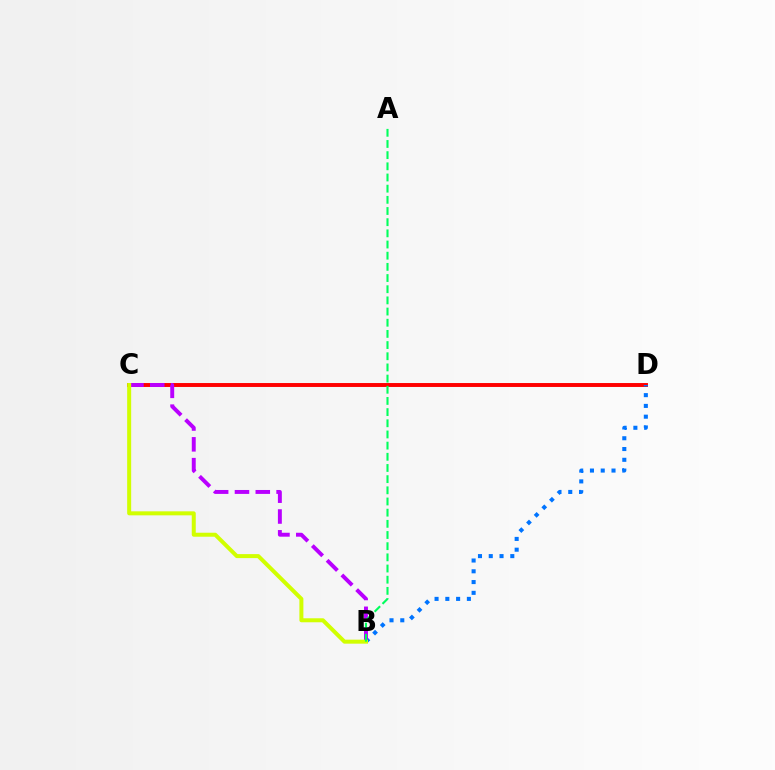{('C', 'D'): [{'color': '#ff0000', 'line_style': 'solid', 'thickness': 2.83}], ('B', 'D'): [{'color': '#0074ff', 'line_style': 'dotted', 'thickness': 2.93}], ('B', 'C'): [{'color': '#b900ff', 'line_style': 'dashed', 'thickness': 2.83}, {'color': '#d1ff00', 'line_style': 'solid', 'thickness': 2.88}], ('A', 'B'): [{'color': '#00ff5c', 'line_style': 'dashed', 'thickness': 1.52}]}